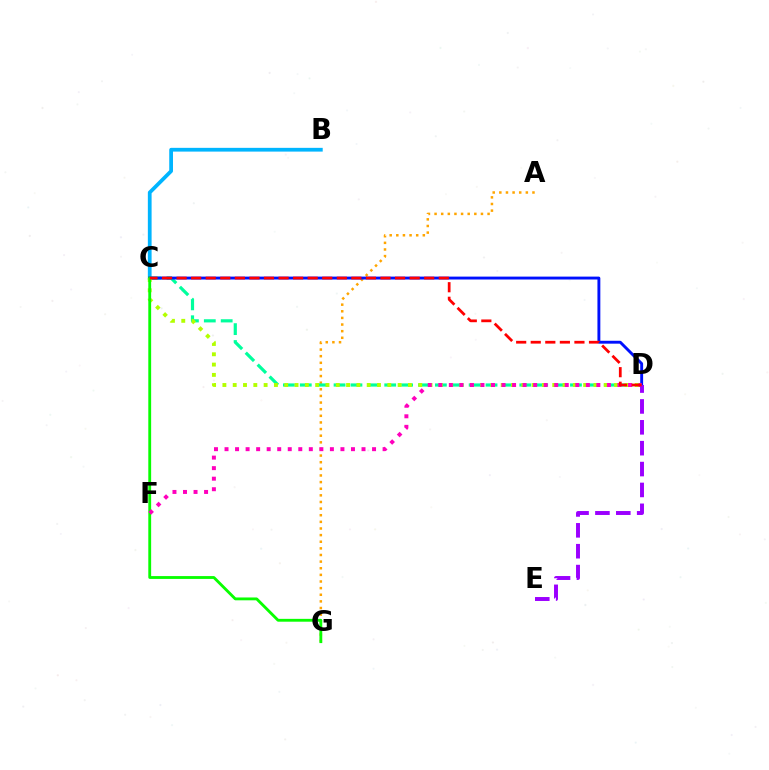{('A', 'G'): [{'color': '#ffa500', 'line_style': 'dotted', 'thickness': 1.8}], ('C', 'D'): [{'color': '#00ff9d', 'line_style': 'dashed', 'thickness': 2.29}, {'color': '#0010ff', 'line_style': 'solid', 'thickness': 2.08}, {'color': '#b3ff00', 'line_style': 'dotted', 'thickness': 2.8}, {'color': '#ff0000', 'line_style': 'dashed', 'thickness': 1.98}], ('B', 'C'): [{'color': '#00b5ff', 'line_style': 'solid', 'thickness': 2.7}], ('C', 'G'): [{'color': '#08ff00', 'line_style': 'solid', 'thickness': 2.05}], ('D', 'F'): [{'color': '#ff00bd', 'line_style': 'dotted', 'thickness': 2.86}], ('D', 'E'): [{'color': '#9b00ff', 'line_style': 'dashed', 'thickness': 2.84}]}